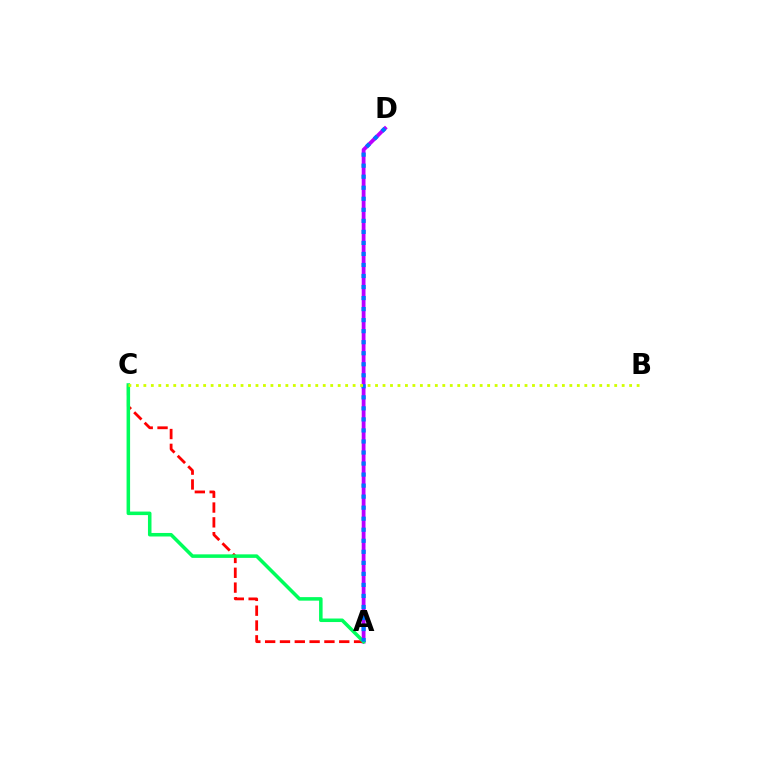{('A', 'D'): [{'color': '#b900ff', 'line_style': 'solid', 'thickness': 2.73}, {'color': '#0074ff', 'line_style': 'dotted', 'thickness': 3.0}], ('A', 'C'): [{'color': '#ff0000', 'line_style': 'dashed', 'thickness': 2.01}, {'color': '#00ff5c', 'line_style': 'solid', 'thickness': 2.54}], ('B', 'C'): [{'color': '#d1ff00', 'line_style': 'dotted', 'thickness': 2.03}]}